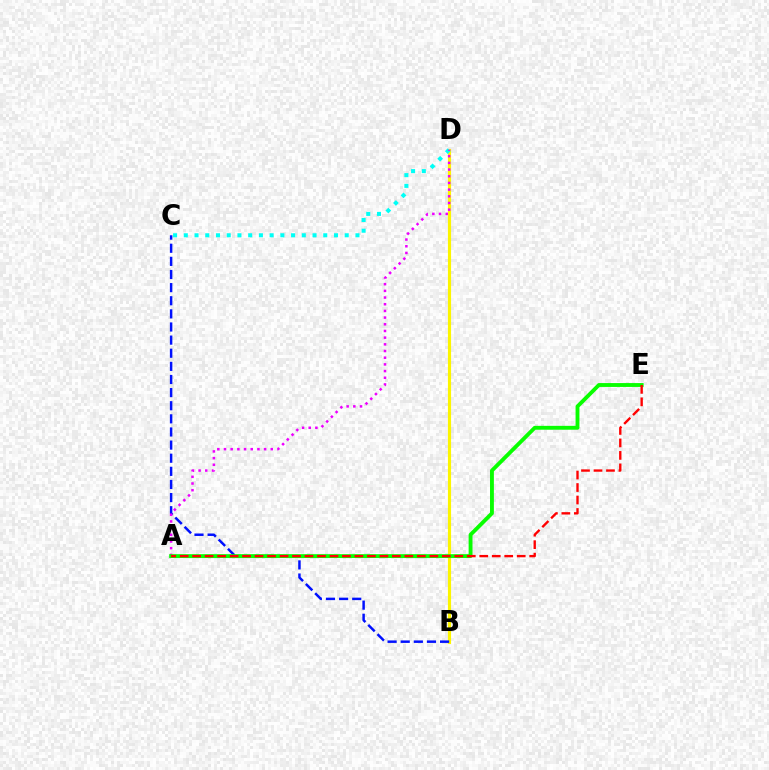{('B', 'D'): [{'color': '#fcf500', 'line_style': 'solid', 'thickness': 2.26}], ('B', 'C'): [{'color': '#0010ff', 'line_style': 'dashed', 'thickness': 1.78}], ('C', 'D'): [{'color': '#00fff6', 'line_style': 'dotted', 'thickness': 2.91}], ('A', 'D'): [{'color': '#ee00ff', 'line_style': 'dotted', 'thickness': 1.82}], ('A', 'E'): [{'color': '#08ff00', 'line_style': 'solid', 'thickness': 2.78}, {'color': '#ff0000', 'line_style': 'dashed', 'thickness': 1.7}]}